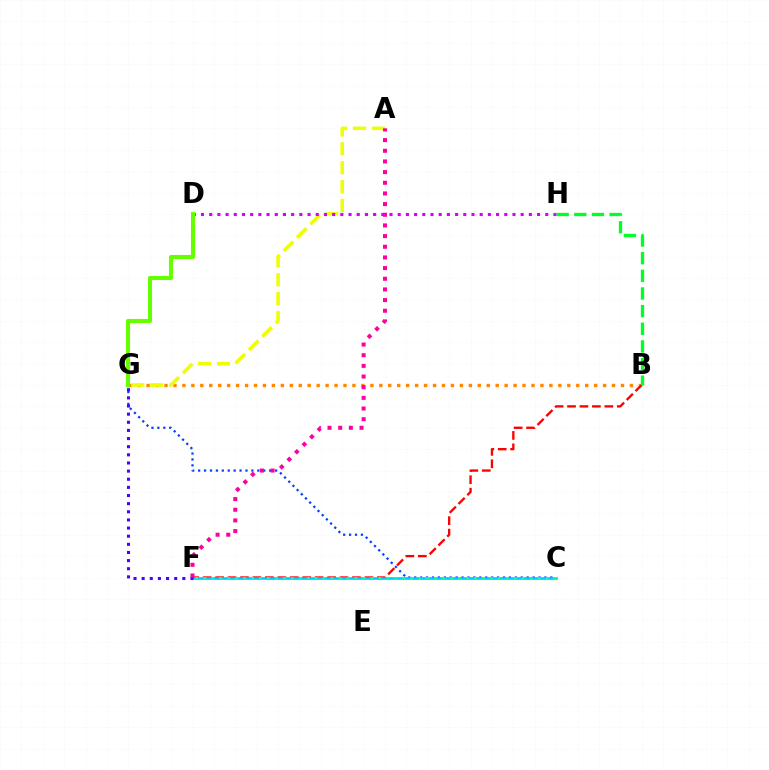{('B', 'G'): [{'color': '#ff8800', 'line_style': 'dotted', 'thickness': 2.43}], ('B', 'F'): [{'color': '#ff0000', 'line_style': 'dashed', 'thickness': 1.69}], ('A', 'G'): [{'color': '#eeff00', 'line_style': 'dashed', 'thickness': 2.57}], ('D', 'H'): [{'color': '#d600ff', 'line_style': 'dotted', 'thickness': 2.23}], ('B', 'H'): [{'color': '#00ff27', 'line_style': 'dashed', 'thickness': 2.4}], ('C', 'G'): [{'color': '#003fff', 'line_style': 'dotted', 'thickness': 1.61}], ('C', 'F'): [{'color': '#00c7ff', 'line_style': 'solid', 'thickness': 1.86}, {'color': '#00ffaf', 'line_style': 'dotted', 'thickness': 2.16}], ('F', 'G'): [{'color': '#4f00ff', 'line_style': 'dotted', 'thickness': 2.21}], ('D', 'G'): [{'color': '#66ff00', 'line_style': 'solid', 'thickness': 2.95}], ('A', 'F'): [{'color': '#ff00a0', 'line_style': 'dotted', 'thickness': 2.9}]}